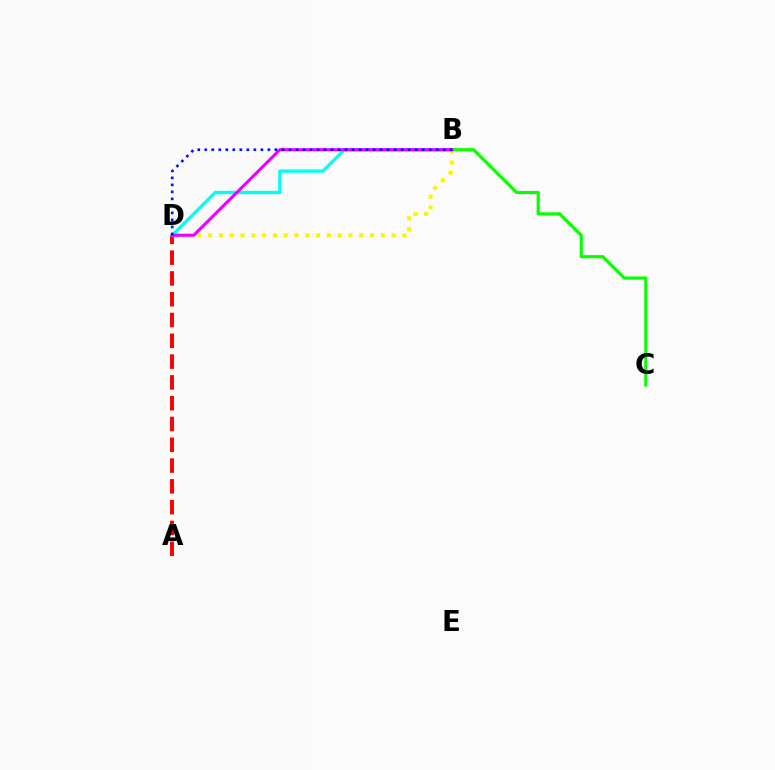{('B', 'C'): [{'color': '#08ff00', 'line_style': 'solid', 'thickness': 2.28}], ('A', 'D'): [{'color': '#ff0000', 'line_style': 'dashed', 'thickness': 2.82}], ('B', 'D'): [{'color': '#fcf500', 'line_style': 'dotted', 'thickness': 2.93}, {'color': '#00fff6', 'line_style': 'solid', 'thickness': 2.39}, {'color': '#ee00ff', 'line_style': 'solid', 'thickness': 2.21}, {'color': '#0010ff', 'line_style': 'dotted', 'thickness': 1.91}]}